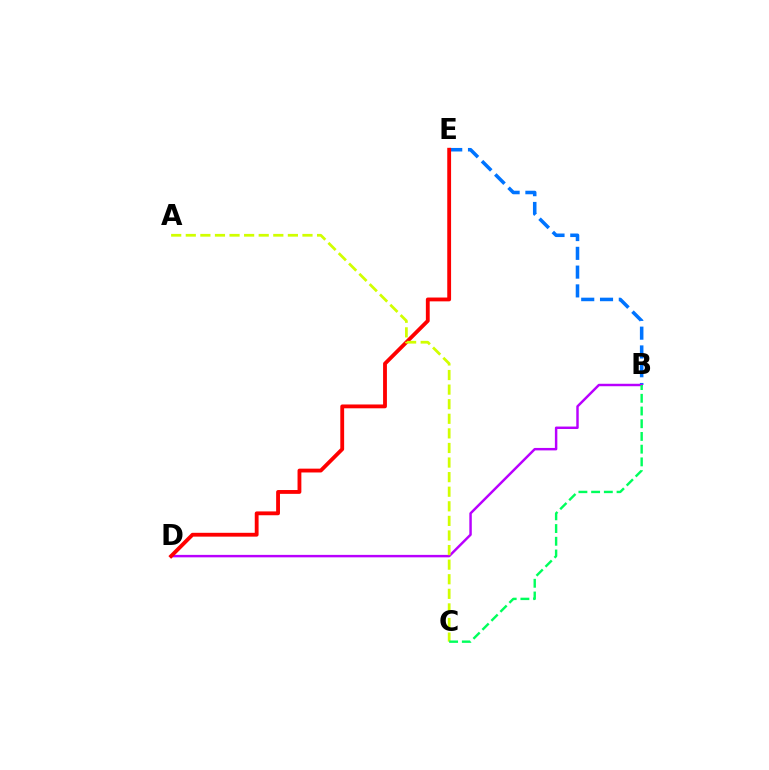{('B', 'E'): [{'color': '#0074ff', 'line_style': 'dashed', 'thickness': 2.55}], ('B', 'D'): [{'color': '#b900ff', 'line_style': 'solid', 'thickness': 1.77}], ('D', 'E'): [{'color': '#ff0000', 'line_style': 'solid', 'thickness': 2.76}], ('A', 'C'): [{'color': '#d1ff00', 'line_style': 'dashed', 'thickness': 1.98}], ('B', 'C'): [{'color': '#00ff5c', 'line_style': 'dashed', 'thickness': 1.73}]}